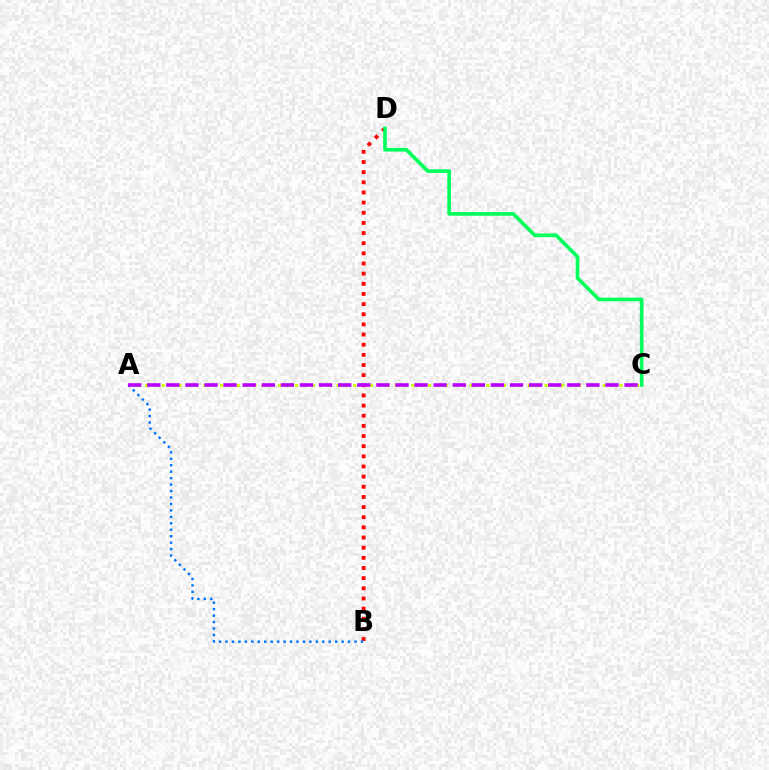{('A', 'C'): [{'color': '#d1ff00', 'line_style': 'dotted', 'thickness': 2.26}, {'color': '#b900ff', 'line_style': 'dashed', 'thickness': 2.59}], ('B', 'D'): [{'color': '#ff0000', 'line_style': 'dotted', 'thickness': 2.76}], ('A', 'B'): [{'color': '#0074ff', 'line_style': 'dotted', 'thickness': 1.75}], ('C', 'D'): [{'color': '#00ff5c', 'line_style': 'solid', 'thickness': 2.63}]}